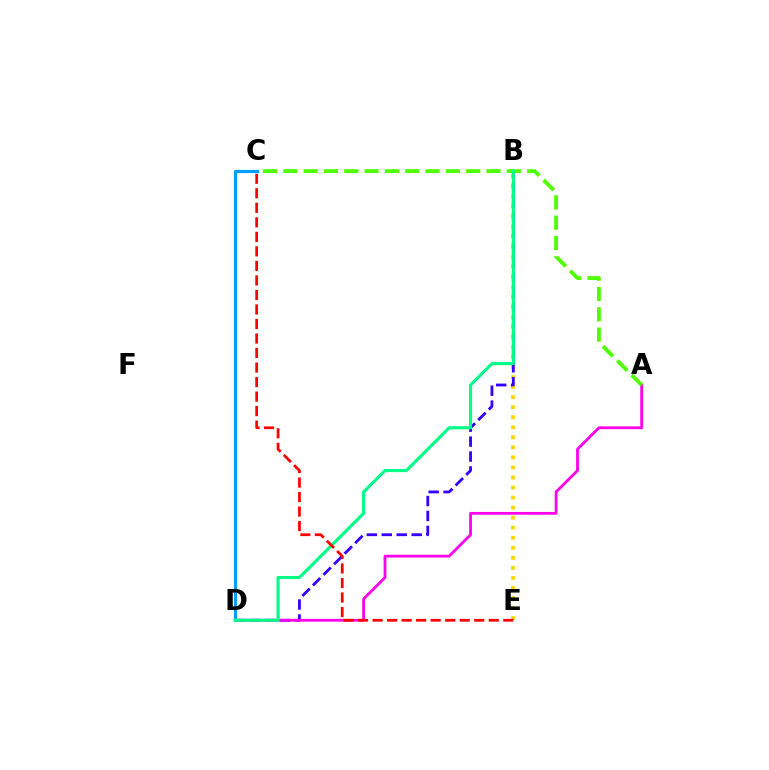{('B', 'E'): [{'color': '#ffd500', 'line_style': 'dotted', 'thickness': 2.73}], ('B', 'D'): [{'color': '#3700ff', 'line_style': 'dashed', 'thickness': 2.03}, {'color': '#00ff86', 'line_style': 'solid', 'thickness': 2.24}], ('A', 'D'): [{'color': '#ff00ed', 'line_style': 'solid', 'thickness': 2.01}], ('A', 'C'): [{'color': '#4fff00', 'line_style': 'dashed', 'thickness': 2.76}], ('C', 'D'): [{'color': '#009eff', 'line_style': 'solid', 'thickness': 2.29}], ('C', 'E'): [{'color': '#ff0000', 'line_style': 'dashed', 'thickness': 1.97}]}